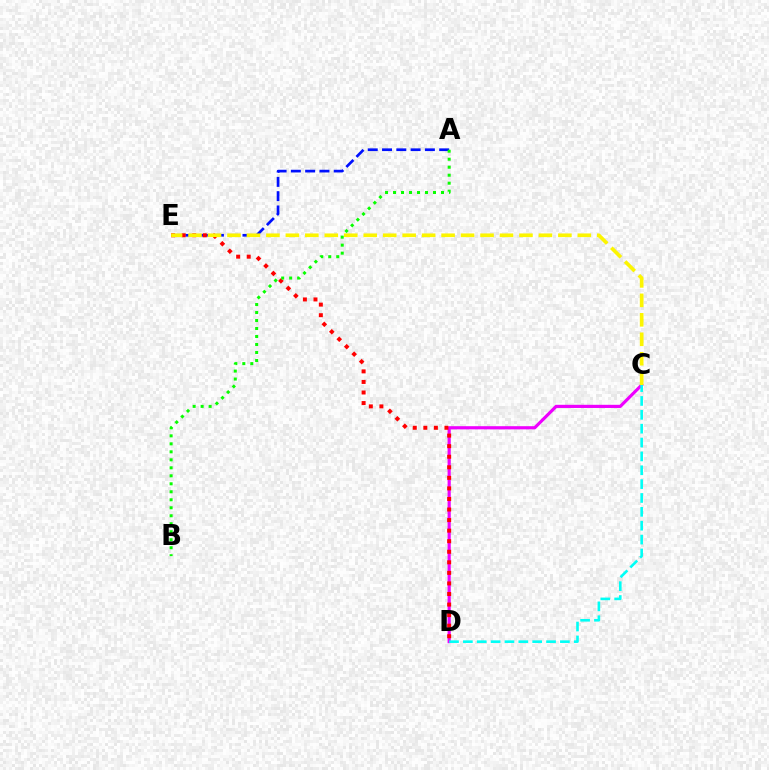{('A', 'E'): [{'color': '#0010ff', 'line_style': 'dashed', 'thickness': 1.94}], ('C', 'D'): [{'color': '#ee00ff', 'line_style': 'solid', 'thickness': 2.28}, {'color': '#00fff6', 'line_style': 'dashed', 'thickness': 1.88}], ('D', 'E'): [{'color': '#ff0000', 'line_style': 'dotted', 'thickness': 2.87}], ('C', 'E'): [{'color': '#fcf500', 'line_style': 'dashed', 'thickness': 2.64}], ('A', 'B'): [{'color': '#08ff00', 'line_style': 'dotted', 'thickness': 2.17}]}